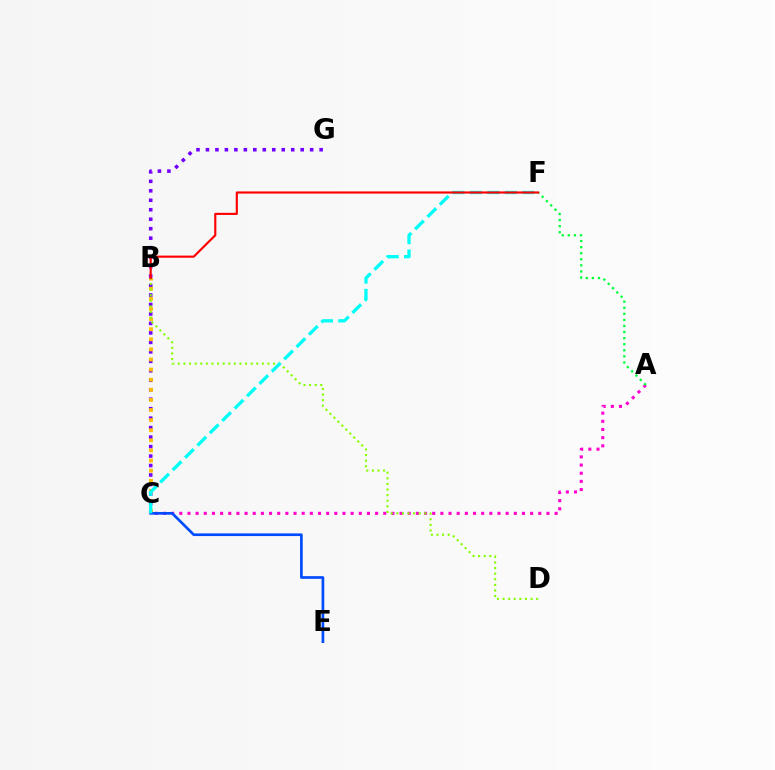{('A', 'C'): [{'color': '#ff00cf', 'line_style': 'dotted', 'thickness': 2.22}], ('C', 'G'): [{'color': '#7200ff', 'line_style': 'dotted', 'thickness': 2.57}], ('A', 'F'): [{'color': '#00ff39', 'line_style': 'dotted', 'thickness': 1.65}], ('B', 'C'): [{'color': '#ffbd00', 'line_style': 'dotted', 'thickness': 2.75}], ('B', 'D'): [{'color': '#84ff00', 'line_style': 'dotted', 'thickness': 1.52}], ('C', 'E'): [{'color': '#004bff', 'line_style': 'solid', 'thickness': 1.93}], ('C', 'F'): [{'color': '#00fff6', 'line_style': 'dashed', 'thickness': 2.37}], ('B', 'F'): [{'color': '#ff0000', 'line_style': 'solid', 'thickness': 1.55}]}